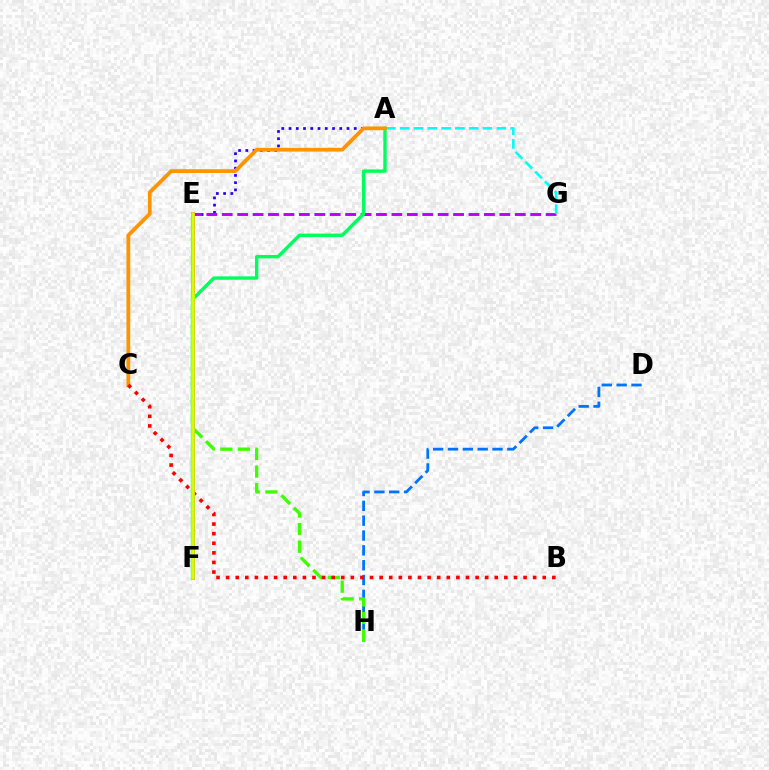{('A', 'E'): [{'color': '#2500ff', 'line_style': 'dotted', 'thickness': 1.97}], ('D', 'H'): [{'color': '#0074ff', 'line_style': 'dashed', 'thickness': 2.02}], ('E', 'H'): [{'color': '#3dff00', 'line_style': 'dashed', 'thickness': 2.39}], ('E', 'G'): [{'color': '#b900ff', 'line_style': 'dashed', 'thickness': 2.1}], ('E', 'F'): [{'color': '#ff00ac', 'line_style': 'solid', 'thickness': 2.88}, {'color': '#d1ff00', 'line_style': 'solid', 'thickness': 2.62}], ('A', 'F'): [{'color': '#00ff5c', 'line_style': 'solid', 'thickness': 2.44}], ('A', 'G'): [{'color': '#00fff6', 'line_style': 'dashed', 'thickness': 1.88}], ('A', 'C'): [{'color': '#ff9400', 'line_style': 'solid', 'thickness': 2.73}], ('B', 'C'): [{'color': '#ff0000', 'line_style': 'dotted', 'thickness': 2.61}]}